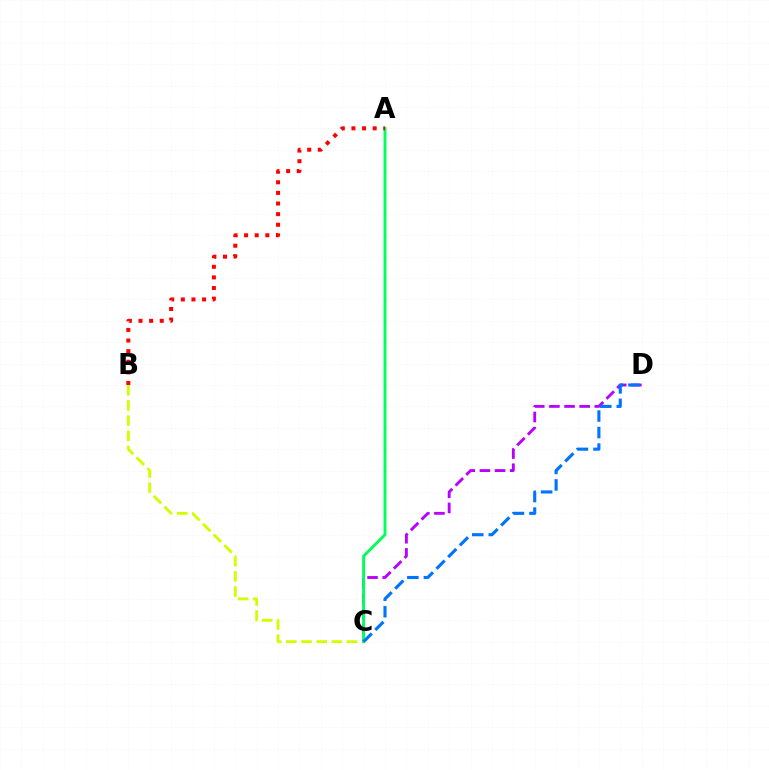{('B', 'C'): [{'color': '#d1ff00', 'line_style': 'dashed', 'thickness': 2.06}], ('C', 'D'): [{'color': '#b900ff', 'line_style': 'dashed', 'thickness': 2.06}, {'color': '#0074ff', 'line_style': 'dashed', 'thickness': 2.24}], ('A', 'C'): [{'color': '#00ff5c', 'line_style': 'solid', 'thickness': 2.09}], ('A', 'B'): [{'color': '#ff0000', 'line_style': 'dotted', 'thickness': 2.89}]}